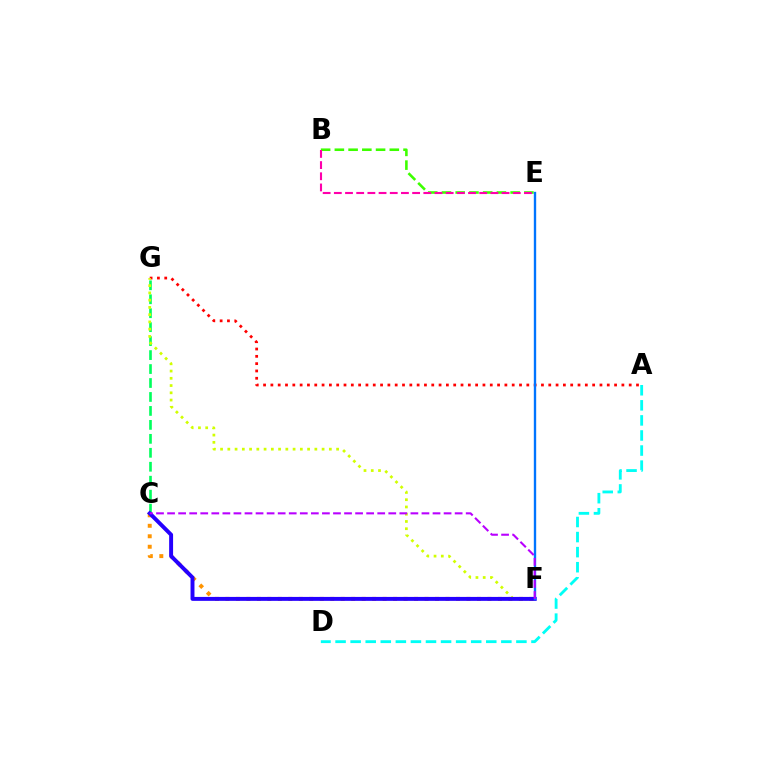{('A', 'D'): [{'color': '#00fff6', 'line_style': 'dashed', 'thickness': 2.05}], ('C', 'G'): [{'color': '#00ff5c', 'line_style': 'dashed', 'thickness': 1.9}], ('A', 'G'): [{'color': '#ff0000', 'line_style': 'dotted', 'thickness': 1.99}], ('F', 'G'): [{'color': '#d1ff00', 'line_style': 'dotted', 'thickness': 1.97}], ('C', 'F'): [{'color': '#ff9400', 'line_style': 'dotted', 'thickness': 2.85}, {'color': '#2500ff', 'line_style': 'solid', 'thickness': 2.83}, {'color': '#b900ff', 'line_style': 'dashed', 'thickness': 1.5}], ('B', 'E'): [{'color': '#3dff00', 'line_style': 'dashed', 'thickness': 1.87}, {'color': '#ff00ac', 'line_style': 'dashed', 'thickness': 1.52}], ('E', 'F'): [{'color': '#0074ff', 'line_style': 'solid', 'thickness': 1.7}]}